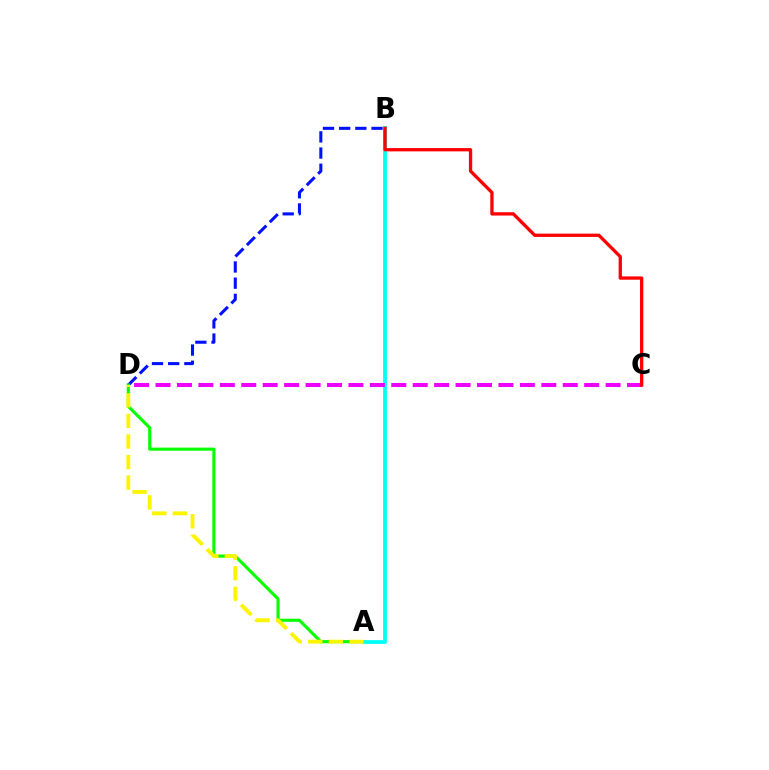{('B', 'D'): [{'color': '#0010ff', 'line_style': 'dashed', 'thickness': 2.2}], ('A', 'D'): [{'color': '#08ff00', 'line_style': 'solid', 'thickness': 2.23}, {'color': '#fcf500', 'line_style': 'dashed', 'thickness': 2.79}], ('A', 'B'): [{'color': '#00fff6', 'line_style': 'solid', 'thickness': 2.73}], ('C', 'D'): [{'color': '#ee00ff', 'line_style': 'dashed', 'thickness': 2.91}], ('B', 'C'): [{'color': '#ff0000', 'line_style': 'solid', 'thickness': 2.37}]}